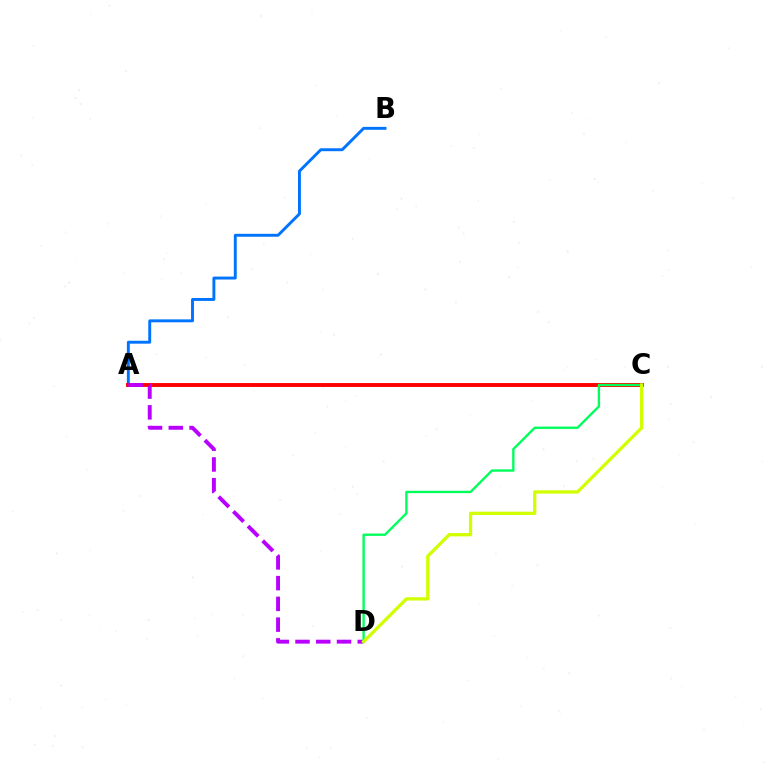{('A', 'B'): [{'color': '#0074ff', 'line_style': 'solid', 'thickness': 2.1}], ('A', 'C'): [{'color': '#ff0000', 'line_style': 'solid', 'thickness': 2.81}], ('A', 'D'): [{'color': '#b900ff', 'line_style': 'dashed', 'thickness': 2.82}], ('C', 'D'): [{'color': '#00ff5c', 'line_style': 'solid', 'thickness': 1.7}, {'color': '#d1ff00', 'line_style': 'solid', 'thickness': 2.36}]}